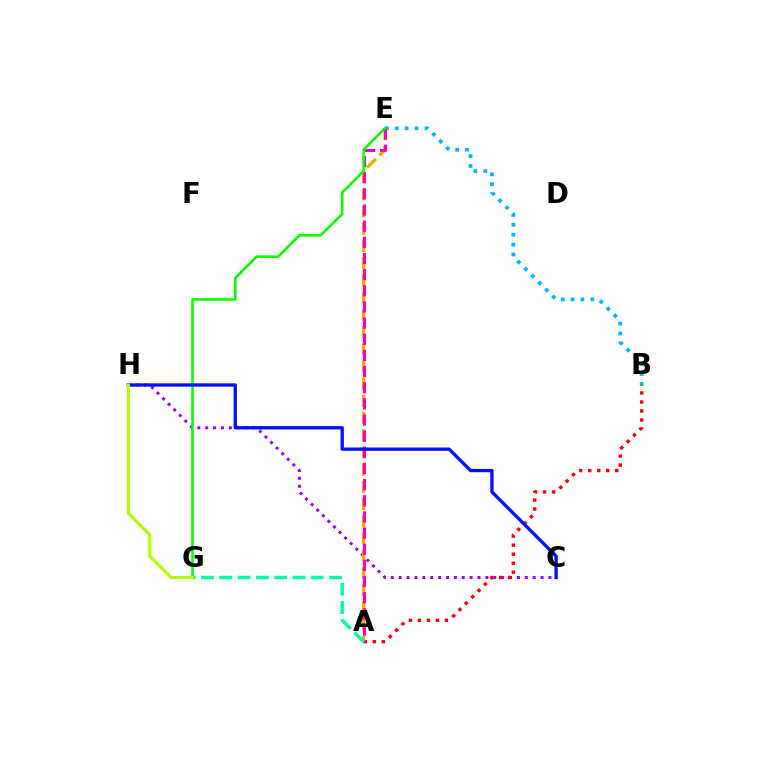{('C', 'H'): [{'color': '#9b00ff', 'line_style': 'dotted', 'thickness': 2.14}, {'color': '#0010ff', 'line_style': 'solid', 'thickness': 2.39}], ('B', 'E'): [{'color': '#00b5ff', 'line_style': 'dotted', 'thickness': 2.69}], ('A', 'E'): [{'color': '#ffa500', 'line_style': 'dashed', 'thickness': 2.34}, {'color': '#ff00bd', 'line_style': 'dashed', 'thickness': 2.19}], ('A', 'B'): [{'color': '#ff0000', 'line_style': 'dotted', 'thickness': 2.44}], ('A', 'G'): [{'color': '#00ff9d', 'line_style': 'dashed', 'thickness': 2.49}], ('E', 'G'): [{'color': '#08ff00', 'line_style': 'solid', 'thickness': 1.84}], ('G', 'H'): [{'color': '#b3ff00', 'line_style': 'solid', 'thickness': 2.24}]}